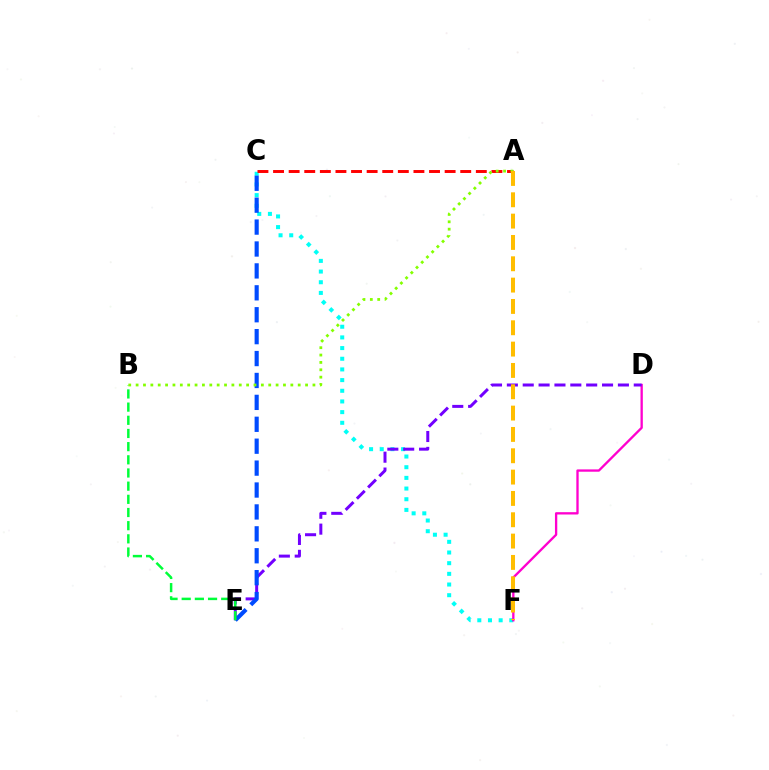{('C', 'F'): [{'color': '#00fff6', 'line_style': 'dotted', 'thickness': 2.9}], ('D', 'F'): [{'color': '#ff00cf', 'line_style': 'solid', 'thickness': 1.67}], ('A', 'C'): [{'color': '#ff0000', 'line_style': 'dashed', 'thickness': 2.12}], ('D', 'E'): [{'color': '#7200ff', 'line_style': 'dashed', 'thickness': 2.16}], ('C', 'E'): [{'color': '#004bff', 'line_style': 'dashed', 'thickness': 2.98}], ('B', 'E'): [{'color': '#00ff39', 'line_style': 'dashed', 'thickness': 1.79}], ('A', 'B'): [{'color': '#84ff00', 'line_style': 'dotted', 'thickness': 2.0}], ('A', 'F'): [{'color': '#ffbd00', 'line_style': 'dashed', 'thickness': 2.9}]}